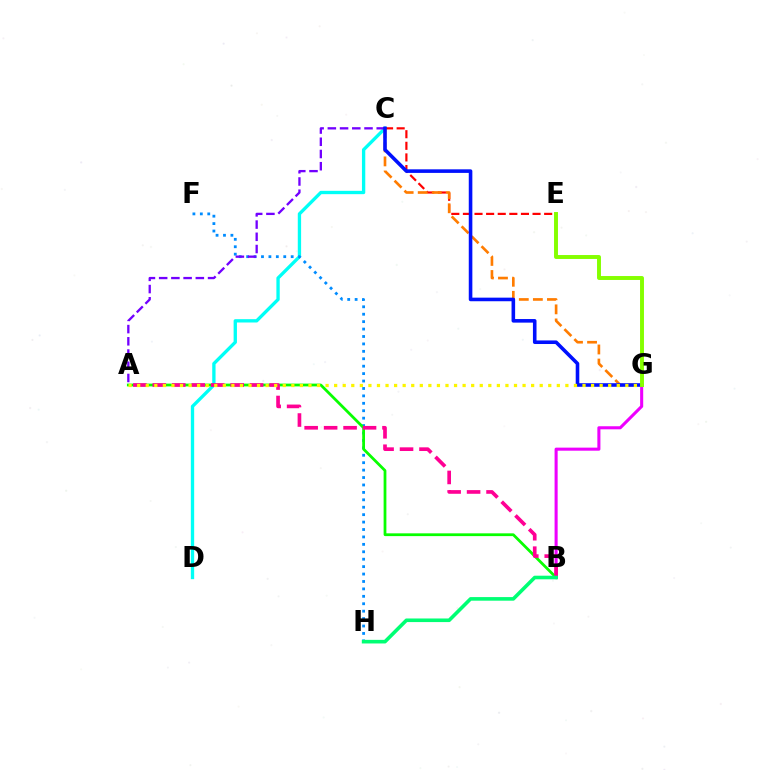{('C', 'D'): [{'color': '#00fff6', 'line_style': 'solid', 'thickness': 2.4}], ('C', 'E'): [{'color': '#ff0000', 'line_style': 'dashed', 'thickness': 1.58}], ('F', 'H'): [{'color': '#008cff', 'line_style': 'dotted', 'thickness': 2.02}], ('B', 'G'): [{'color': '#ee00ff', 'line_style': 'solid', 'thickness': 2.21}], ('A', 'C'): [{'color': '#7200ff', 'line_style': 'dashed', 'thickness': 1.66}], ('C', 'G'): [{'color': '#ff7c00', 'line_style': 'dashed', 'thickness': 1.91}, {'color': '#0010ff', 'line_style': 'solid', 'thickness': 2.58}], ('A', 'B'): [{'color': '#08ff00', 'line_style': 'solid', 'thickness': 2.0}, {'color': '#ff0094', 'line_style': 'dashed', 'thickness': 2.64}], ('E', 'G'): [{'color': '#84ff00', 'line_style': 'solid', 'thickness': 2.83}], ('B', 'H'): [{'color': '#00ff74', 'line_style': 'solid', 'thickness': 2.59}], ('A', 'G'): [{'color': '#fcf500', 'line_style': 'dotted', 'thickness': 2.33}]}